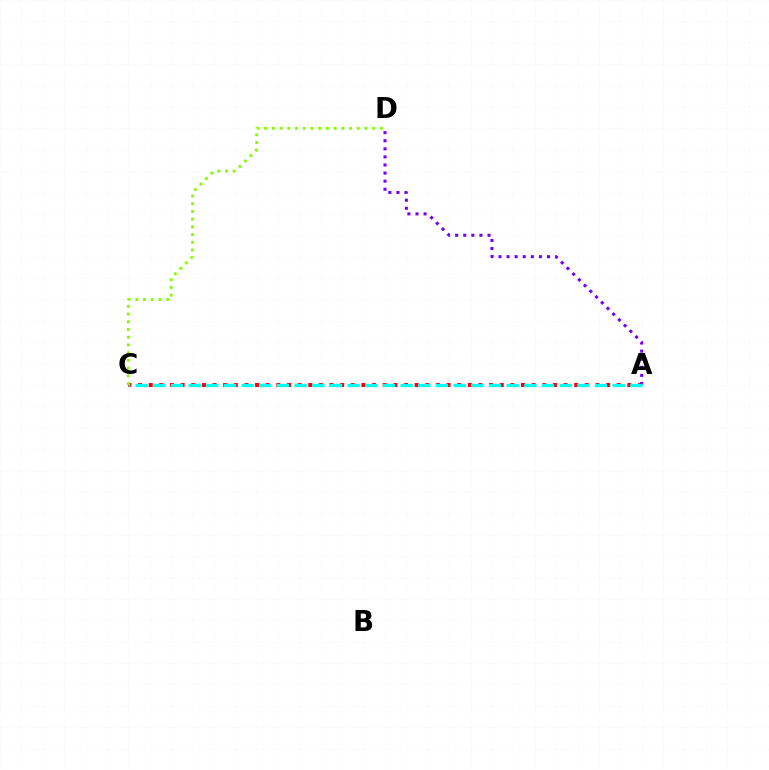{('A', 'C'): [{'color': '#ff0000', 'line_style': 'dotted', 'thickness': 2.89}, {'color': '#00fff6', 'line_style': 'dashed', 'thickness': 2.4}], ('A', 'D'): [{'color': '#7200ff', 'line_style': 'dotted', 'thickness': 2.2}], ('C', 'D'): [{'color': '#84ff00', 'line_style': 'dotted', 'thickness': 2.1}]}